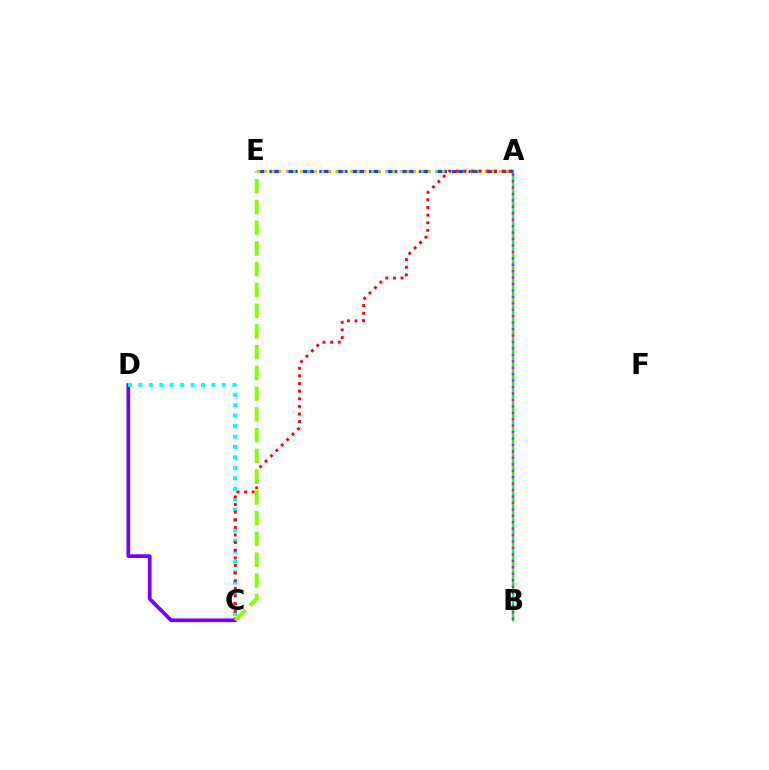{('C', 'D'): [{'color': '#7200ff', 'line_style': 'solid', 'thickness': 2.65}, {'color': '#00fff6', 'line_style': 'dotted', 'thickness': 2.84}], ('A', 'B'): [{'color': '#00ff39', 'line_style': 'solid', 'thickness': 1.73}, {'color': '#ff00cf', 'line_style': 'dotted', 'thickness': 1.75}], ('A', 'E'): [{'color': '#004bff', 'line_style': 'dashed', 'thickness': 2.26}, {'color': '#ffbd00', 'line_style': 'dotted', 'thickness': 1.93}], ('A', 'C'): [{'color': '#ff0000', 'line_style': 'dotted', 'thickness': 2.07}], ('C', 'E'): [{'color': '#84ff00', 'line_style': 'dashed', 'thickness': 2.82}]}